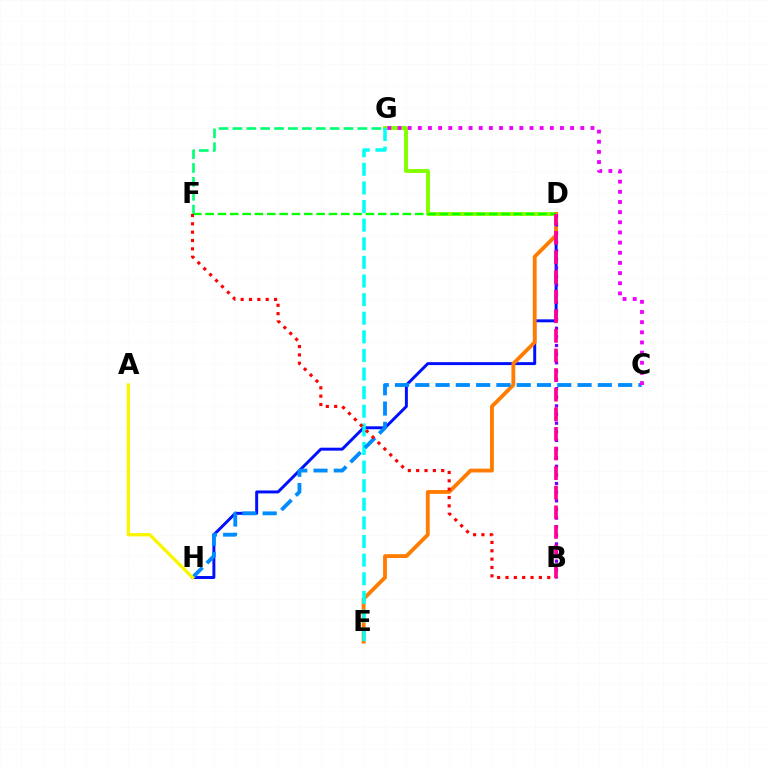{('D', 'H'): [{'color': '#0010ff', 'line_style': 'solid', 'thickness': 2.13}], ('D', 'G'): [{'color': '#84ff00', 'line_style': 'solid', 'thickness': 2.81}], ('D', 'E'): [{'color': '#ff7c00', 'line_style': 'solid', 'thickness': 2.76}], ('E', 'G'): [{'color': '#00fff6', 'line_style': 'dashed', 'thickness': 2.53}], ('D', 'F'): [{'color': '#08ff00', 'line_style': 'dashed', 'thickness': 1.67}], ('F', 'G'): [{'color': '#00ff74', 'line_style': 'dashed', 'thickness': 1.89}], ('B', 'D'): [{'color': '#7200ff', 'line_style': 'dotted', 'thickness': 2.34}, {'color': '#ff0094', 'line_style': 'dashed', 'thickness': 2.66}], ('C', 'H'): [{'color': '#008cff', 'line_style': 'dashed', 'thickness': 2.76}], ('A', 'H'): [{'color': '#fcf500', 'line_style': 'solid', 'thickness': 2.4}], ('B', 'F'): [{'color': '#ff0000', 'line_style': 'dotted', 'thickness': 2.27}], ('C', 'G'): [{'color': '#ee00ff', 'line_style': 'dotted', 'thickness': 2.76}]}